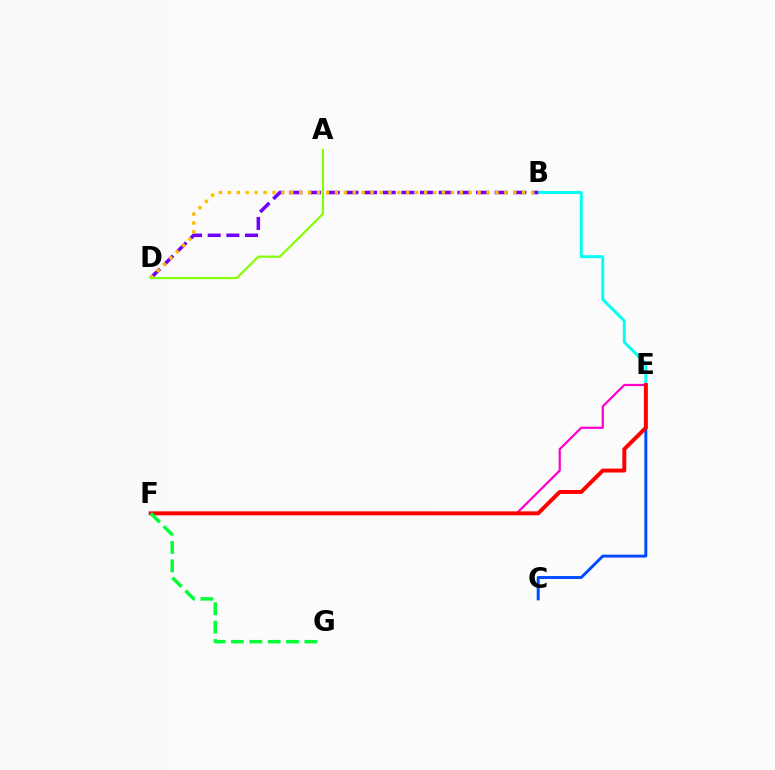{('B', 'E'): [{'color': '#00fff6', 'line_style': 'solid', 'thickness': 2.12}], ('C', 'E'): [{'color': '#004bff', 'line_style': 'solid', 'thickness': 2.11}], ('E', 'F'): [{'color': '#ff00cf', 'line_style': 'solid', 'thickness': 1.6}, {'color': '#ff0000', 'line_style': 'solid', 'thickness': 2.84}], ('B', 'D'): [{'color': '#7200ff', 'line_style': 'dashed', 'thickness': 2.53}, {'color': '#ffbd00', 'line_style': 'dotted', 'thickness': 2.42}], ('F', 'G'): [{'color': '#00ff39', 'line_style': 'dashed', 'thickness': 2.49}], ('A', 'D'): [{'color': '#84ff00', 'line_style': 'solid', 'thickness': 1.57}]}